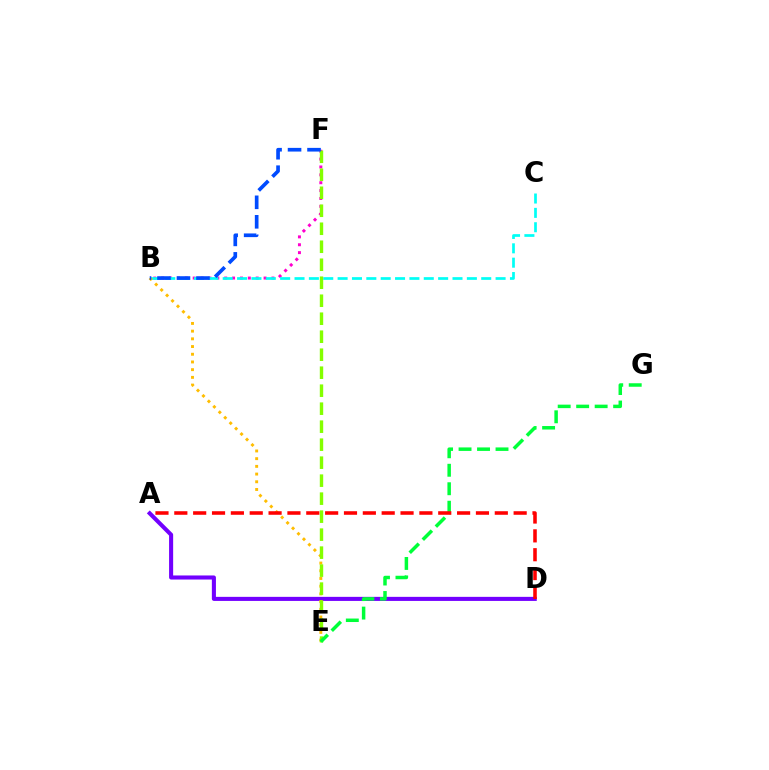{('B', 'F'): [{'color': '#ff00cf', 'line_style': 'dotted', 'thickness': 2.14}, {'color': '#004bff', 'line_style': 'dashed', 'thickness': 2.65}], ('B', 'C'): [{'color': '#00fff6', 'line_style': 'dashed', 'thickness': 1.95}], ('A', 'D'): [{'color': '#7200ff', 'line_style': 'solid', 'thickness': 2.93}, {'color': '#ff0000', 'line_style': 'dashed', 'thickness': 2.56}], ('B', 'E'): [{'color': '#ffbd00', 'line_style': 'dotted', 'thickness': 2.09}], ('E', 'F'): [{'color': '#84ff00', 'line_style': 'dashed', 'thickness': 2.44}], ('E', 'G'): [{'color': '#00ff39', 'line_style': 'dashed', 'thickness': 2.51}]}